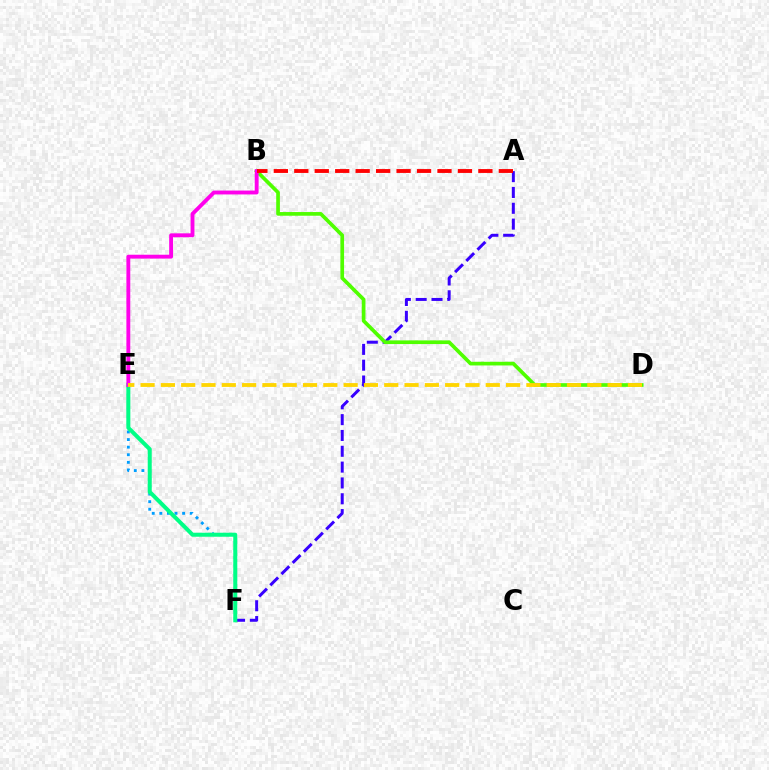{('E', 'F'): [{'color': '#009eff', 'line_style': 'dotted', 'thickness': 2.06}, {'color': '#00ff86', 'line_style': 'solid', 'thickness': 2.89}], ('A', 'F'): [{'color': '#3700ff', 'line_style': 'dashed', 'thickness': 2.15}], ('B', 'D'): [{'color': '#4fff00', 'line_style': 'solid', 'thickness': 2.65}], ('B', 'E'): [{'color': '#ff00ed', 'line_style': 'solid', 'thickness': 2.79}], ('A', 'B'): [{'color': '#ff0000', 'line_style': 'dashed', 'thickness': 2.78}], ('D', 'E'): [{'color': '#ffd500', 'line_style': 'dashed', 'thickness': 2.76}]}